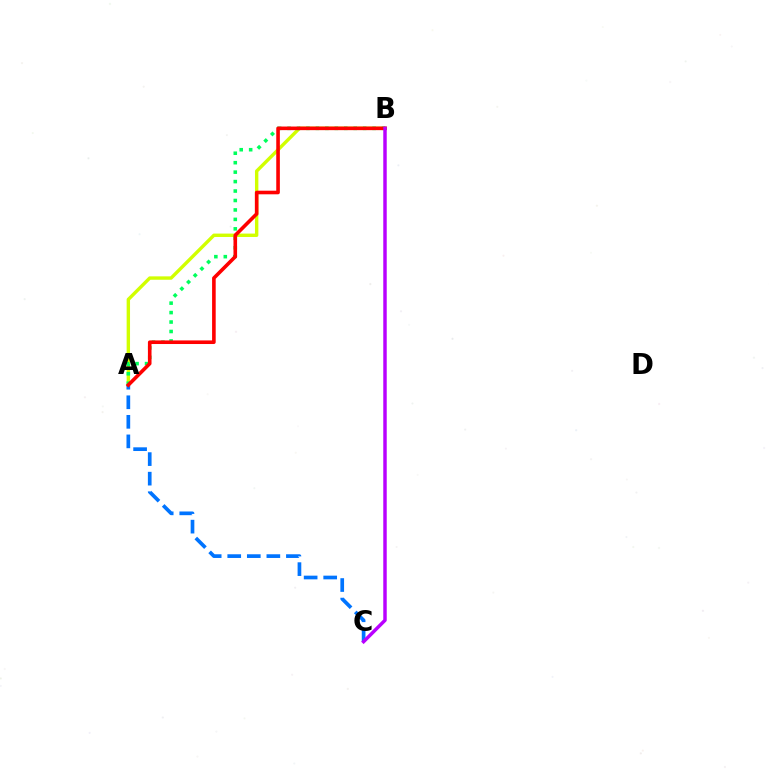{('A', 'B'): [{'color': '#d1ff00', 'line_style': 'solid', 'thickness': 2.44}, {'color': '#00ff5c', 'line_style': 'dotted', 'thickness': 2.57}, {'color': '#ff0000', 'line_style': 'solid', 'thickness': 2.6}], ('A', 'C'): [{'color': '#0074ff', 'line_style': 'dashed', 'thickness': 2.66}], ('B', 'C'): [{'color': '#b900ff', 'line_style': 'solid', 'thickness': 2.49}]}